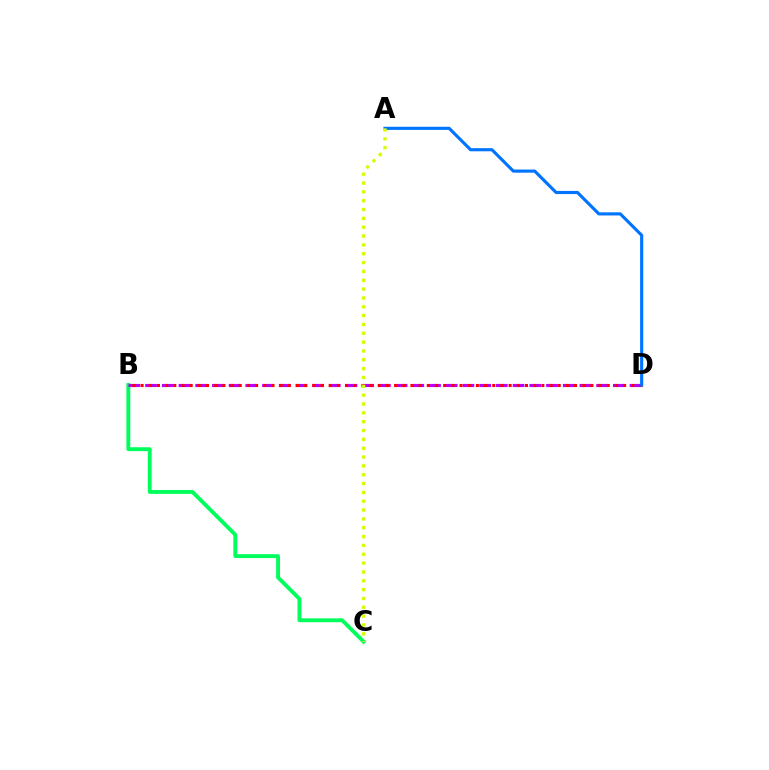{('B', 'C'): [{'color': '#00ff5c', 'line_style': 'solid', 'thickness': 2.79}], ('B', 'D'): [{'color': '#b900ff', 'line_style': 'dashed', 'thickness': 2.27}, {'color': '#ff0000', 'line_style': 'dotted', 'thickness': 2.22}], ('A', 'D'): [{'color': '#0074ff', 'line_style': 'solid', 'thickness': 2.26}], ('A', 'C'): [{'color': '#d1ff00', 'line_style': 'dotted', 'thickness': 2.4}]}